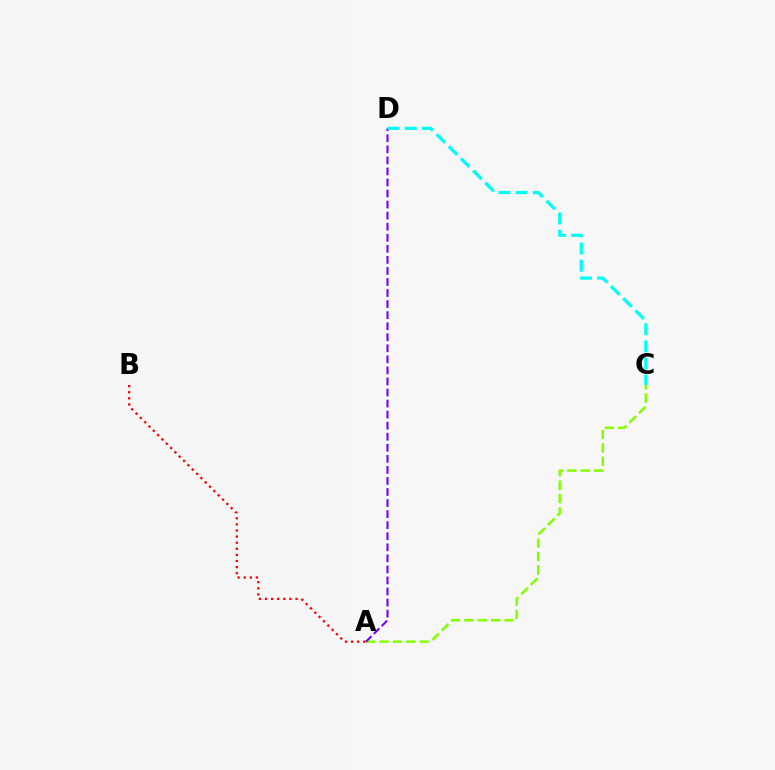{('A', 'C'): [{'color': '#84ff00', 'line_style': 'dashed', 'thickness': 1.82}], ('A', 'B'): [{'color': '#ff0000', 'line_style': 'dotted', 'thickness': 1.66}], ('A', 'D'): [{'color': '#7200ff', 'line_style': 'dashed', 'thickness': 1.5}], ('C', 'D'): [{'color': '#00fff6', 'line_style': 'dashed', 'thickness': 2.33}]}